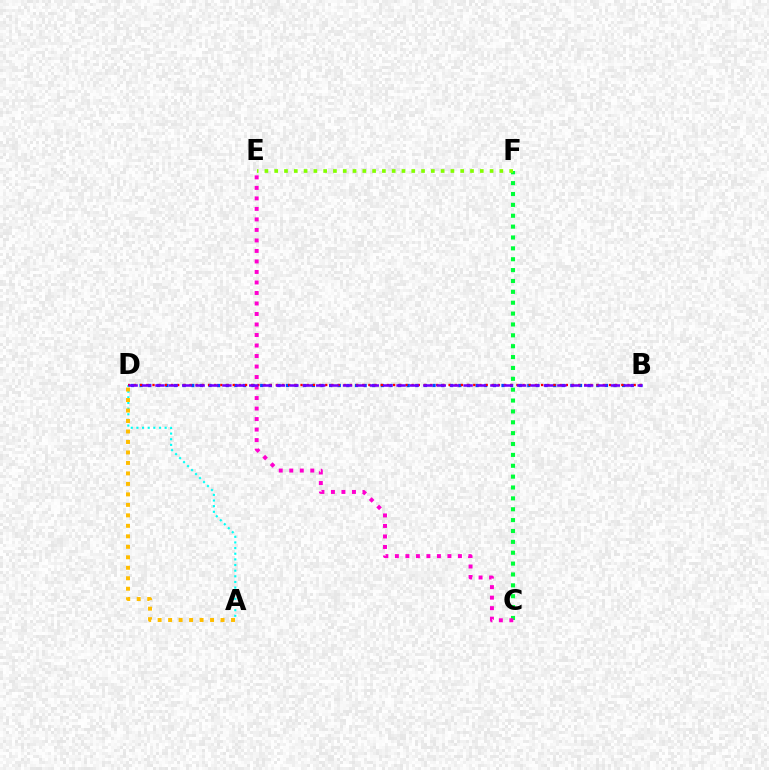{('C', 'F'): [{'color': '#00ff39', 'line_style': 'dotted', 'thickness': 2.95}], ('B', 'D'): [{'color': '#004bff', 'line_style': 'dotted', 'thickness': 2.34}, {'color': '#ff0000', 'line_style': 'dotted', 'thickness': 1.68}, {'color': '#7200ff', 'line_style': 'dashed', 'thickness': 1.82}], ('A', 'D'): [{'color': '#00fff6', 'line_style': 'dotted', 'thickness': 1.53}, {'color': '#ffbd00', 'line_style': 'dotted', 'thickness': 2.85}], ('C', 'E'): [{'color': '#ff00cf', 'line_style': 'dotted', 'thickness': 2.86}], ('E', 'F'): [{'color': '#84ff00', 'line_style': 'dotted', 'thickness': 2.66}]}